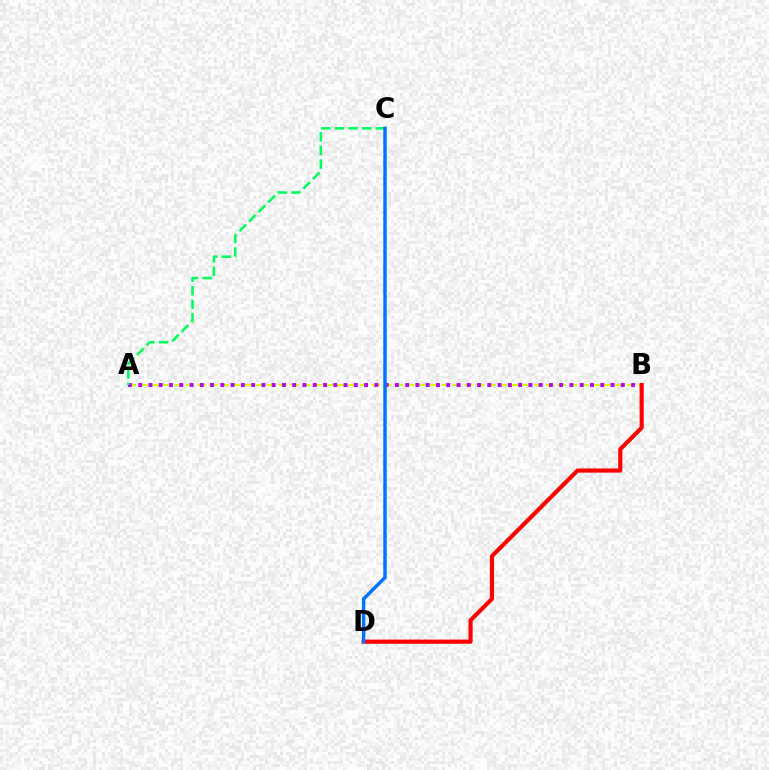{('A', 'B'): [{'color': '#d1ff00', 'line_style': 'dashed', 'thickness': 1.58}, {'color': '#b900ff', 'line_style': 'dotted', 'thickness': 2.79}], ('A', 'C'): [{'color': '#00ff5c', 'line_style': 'dashed', 'thickness': 1.85}], ('B', 'D'): [{'color': '#ff0000', 'line_style': 'solid', 'thickness': 2.98}], ('C', 'D'): [{'color': '#0074ff', 'line_style': 'solid', 'thickness': 2.48}]}